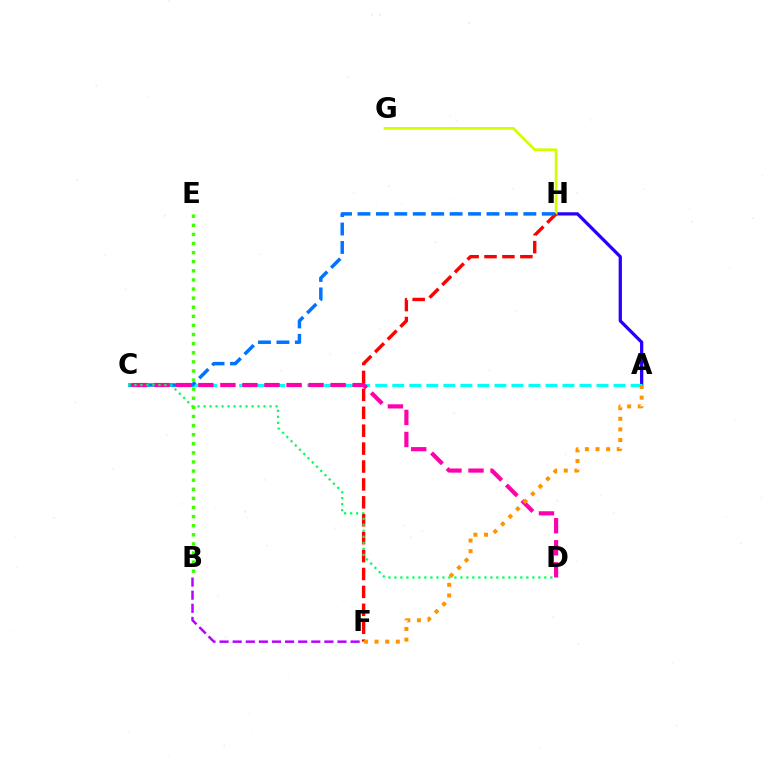{('A', 'H'): [{'color': '#2500ff', 'line_style': 'solid', 'thickness': 2.33}], ('G', 'H'): [{'color': '#d1ff00', 'line_style': 'solid', 'thickness': 1.96}], ('A', 'C'): [{'color': '#00fff6', 'line_style': 'dashed', 'thickness': 2.31}], ('B', 'F'): [{'color': '#b900ff', 'line_style': 'dashed', 'thickness': 1.78}], ('F', 'H'): [{'color': '#ff0000', 'line_style': 'dashed', 'thickness': 2.43}], ('C', 'H'): [{'color': '#0074ff', 'line_style': 'dashed', 'thickness': 2.5}], ('C', 'D'): [{'color': '#ff00ac', 'line_style': 'dashed', 'thickness': 2.99}, {'color': '#00ff5c', 'line_style': 'dotted', 'thickness': 1.63}], ('B', 'E'): [{'color': '#3dff00', 'line_style': 'dotted', 'thickness': 2.47}], ('A', 'F'): [{'color': '#ff9400', 'line_style': 'dotted', 'thickness': 2.89}]}